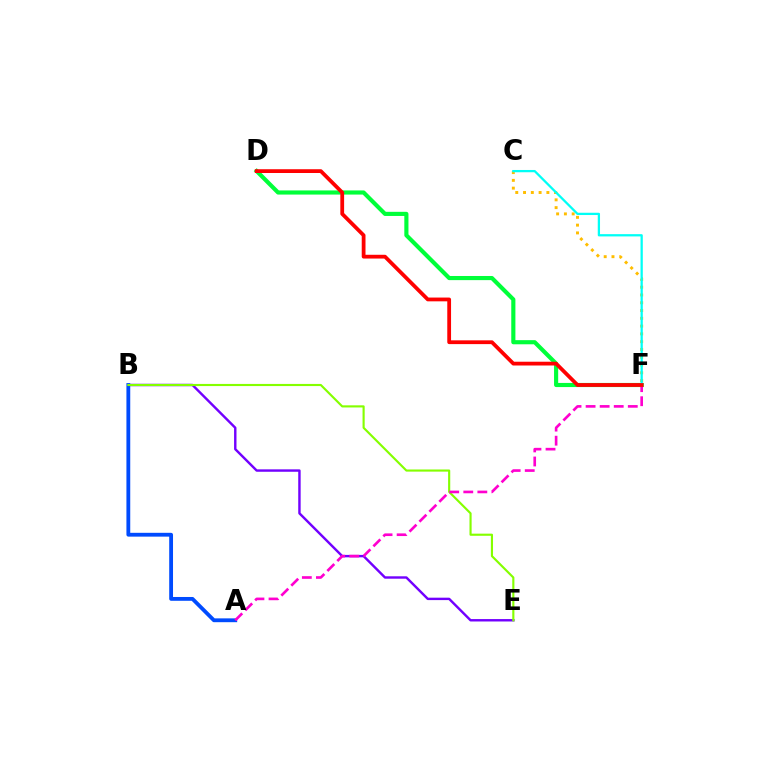{('B', 'E'): [{'color': '#7200ff', 'line_style': 'solid', 'thickness': 1.74}, {'color': '#84ff00', 'line_style': 'solid', 'thickness': 1.54}], ('D', 'F'): [{'color': '#00ff39', 'line_style': 'solid', 'thickness': 2.98}, {'color': '#ff0000', 'line_style': 'solid', 'thickness': 2.72}], ('A', 'B'): [{'color': '#004bff', 'line_style': 'solid', 'thickness': 2.75}], ('C', 'F'): [{'color': '#ffbd00', 'line_style': 'dotted', 'thickness': 2.11}, {'color': '#00fff6', 'line_style': 'solid', 'thickness': 1.63}], ('A', 'F'): [{'color': '#ff00cf', 'line_style': 'dashed', 'thickness': 1.91}]}